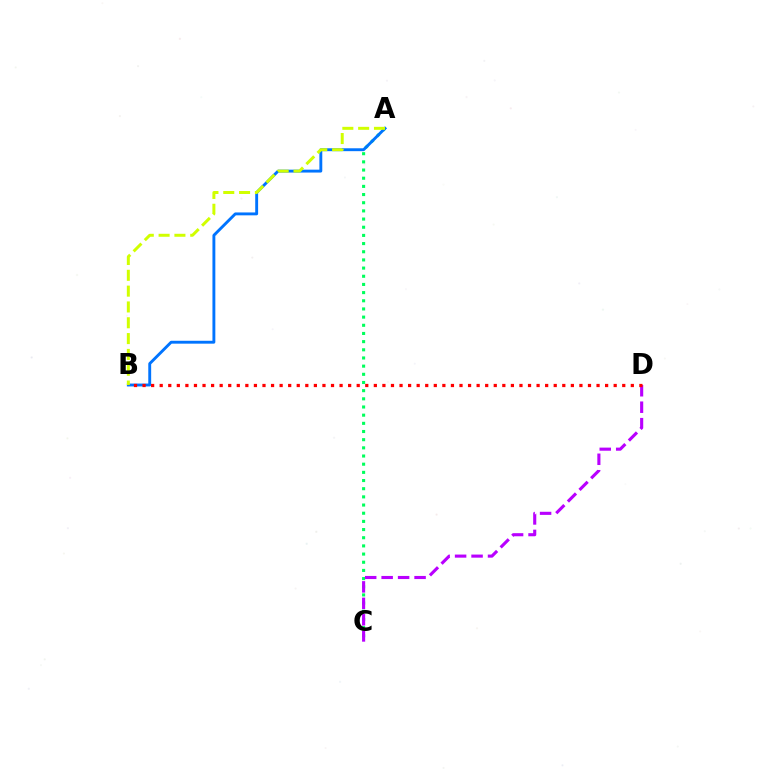{('A', 'C'): [{'color': '#00ff5c', 'line_style': 'dotted', 'thickness': 2.22}], ('A', 'B'): [{'color': '#0074ff', 'line_style': 'solid', 'thickness': 2.08}, {'color': '#d1ff00', 'line_style': 'dashed', 'thickness': 2.15}], ('C', 'D'): [{'color': '#b900ff', 'line_style': 'dashed', 'thickness': 2.24}], ('B', 'D'): [{'color': '#ff0000', 'line_style': 'dotted', 'thickness': 2.33}]}